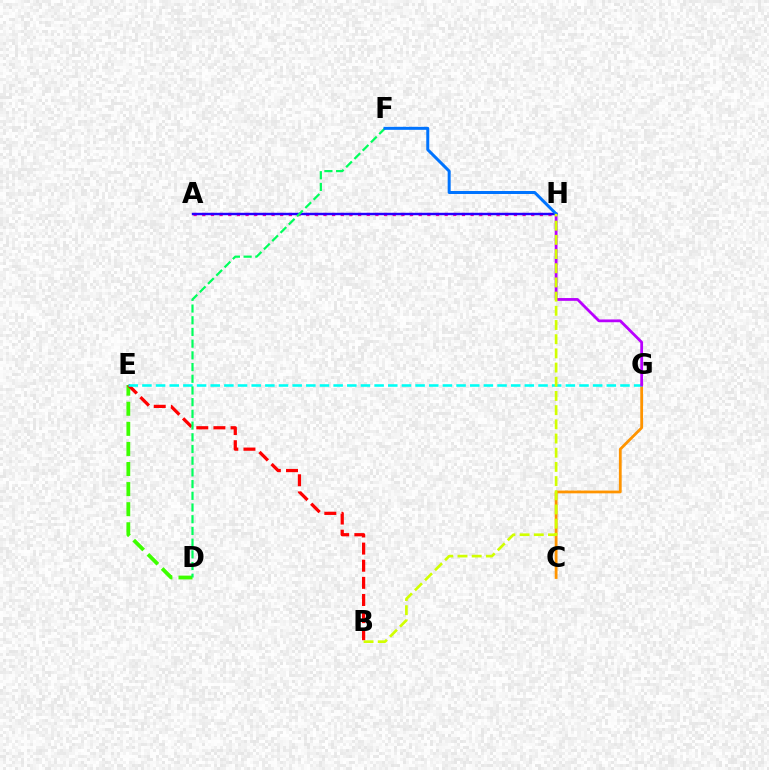{('C', 'G'): [{'color': '#ff9400', 'line_style': 'solid', 'thickness': 2.01}], ('D', 'E'): [{'color': '#3dff00', 'line_style': 'dashed', 'thickness': 2.73}], ('B', 'E'): [{'color': '#ff0000', 'line_style': 'dashed', 'thickness': 2.33}], ('A', 'H'): [{'color': '#ff00ac', 'line_style': 'dotted', 'thickness': 2.35}, {'color': '#2500ff', 'line_style': 'solid', 'thickness': 1.74}], ('E', 'G'): [{'color': '#00fff6', 'line_style': 'dashed', 'thickness': 1.86}], ('D', 'F'): [{'color': '#00ff5c', 'line_style': 'dashed', 'thickness': 1.59}], ('G', 'H'): [{'color': '#b900ff', 'line_style': 'solid', 'thickness': 2.01}], ('F', 'H'): [{'color': '#0074ff', 'line_style': 'solid', 'thickness': 2.16}], ('B', 'H'): [{'color': '#d1ff00', 'line_style': 'dashed', 'thickness': 1.93}]}